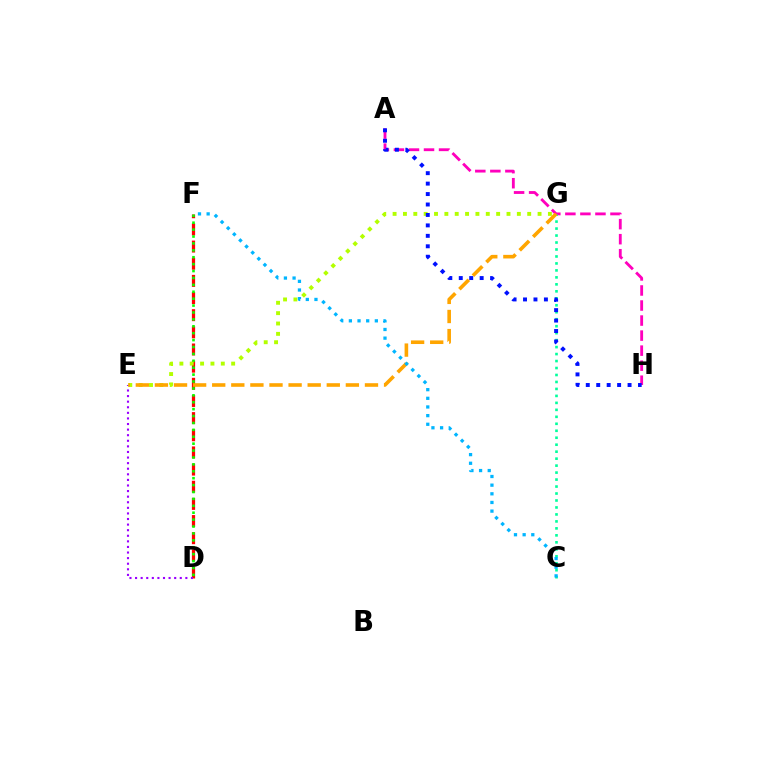{('D', 'F'): [{'color': '#ff0000', 'line_style': 'dashed', 'thickness': 2.33}, {'color': '#08ff00', 'line_style': 'dotted', 'thickness': 1.88}], ('A', 'H'): [{'color': '#ff00bd', 'line_style': 'dashed', 'thickness': 2.04}, {'color': '#0010ff', 'line_style': 'dotted', 'thickness': 2.84}], ('D', 'E'): [{'color': '#9b00ff', 'line_style': 'dotted', 'thickness': 1.52}], ('C', 'G'): [{'color': '#00ff9d', 'line_style': 'dotted', 'thickness': 1.89}], ('E', 'G'): [{'color': '#b3ff00', 'line_style': 'dotted', 'thickness': 2.81}, {'color': '#ffa500', 'line_style': 'dashed', 'thickness': 2.59}], ('C', 'F'): [{'color': '#00b5ff', 'line_style': 'dotted', 'thickness': 2.35}]}